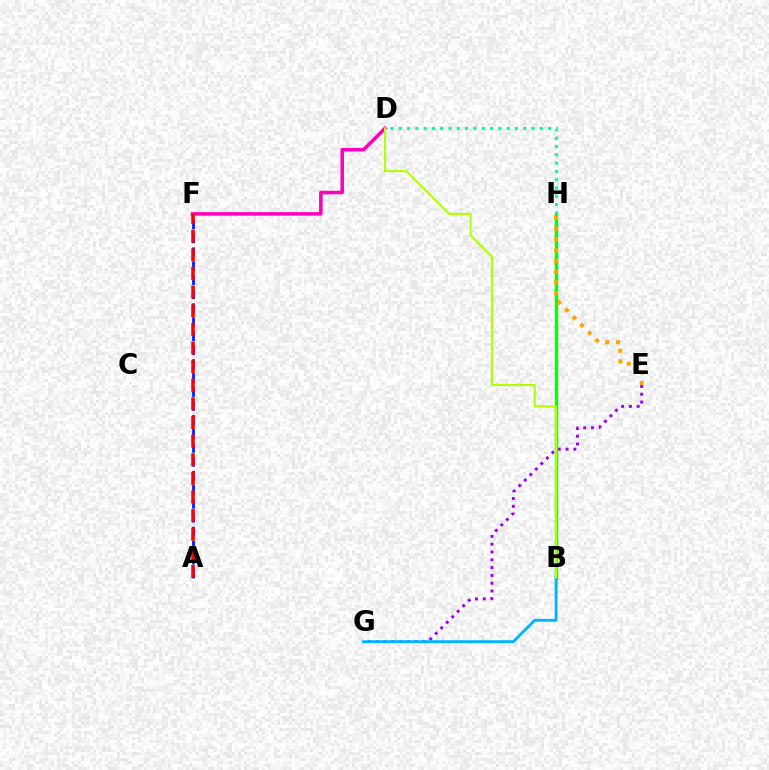{('D', 'F'): [{'color': '#ff00bd', 'line_style': 'solid', 'thickness': 2.54}], ('E', 'G'): [{'color': '#9b00ff', 'line_style': 'dotted', 'thickness': 2.12}], ('A', 'F'): [{'color': '#0010ff', 'line_style': 'dashed', 'thickness': 1.9}, {'color': '#ff0000', 'line_style': 'dashed', 'thickness': 2.53}], ('B', 'H'): [{'color': '#08ff00', 'line_style': 'solid', 'thickness': 2.49}], ('E', 'H'): [{'color': '#ffa500', 'line_style': 'dotted', 'thickness': 2.92}], ('B', 'G'): [{'color': '#00b5ff', 'line_style': 'solid', 'thickness': 2.06}], ('D', 'H'): [{'color': '#00ff9d', 'line_style': 'dotted', 'thickness': 2.26}], ('B', 'D'): [{'color': '#b3ff00', 'line_style': 'solid', 'thickness': 1.5}]}